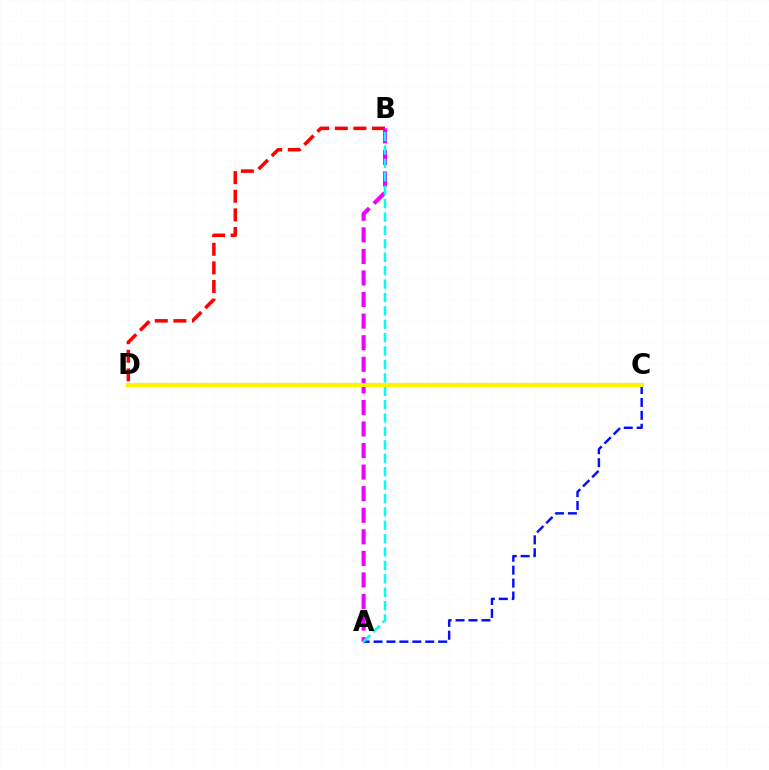{('C', 'D'): [{'color': '#08ff00', 'line_style': 'solid', 'thickness': 2.95}, {'color': '#fcf500', 'line_style': 'solid', 'thickness': 2.94}], ('B', 'D'): [{'color': '#ff0000', 'line_style': 'dashed', 'thickness': 2.53}], ('A', 'C'): [{'color': '#0010ff', 'line_style': 'dashed', 'thickness': 1.76}], ('A', 'B'): [{'color': '#ee00ff', 'line_style': 'dashed', 'thickness': 2.93}, {'color': '#00fff6', 'line_style': 'dashed', 'thickness': 1.82}]}